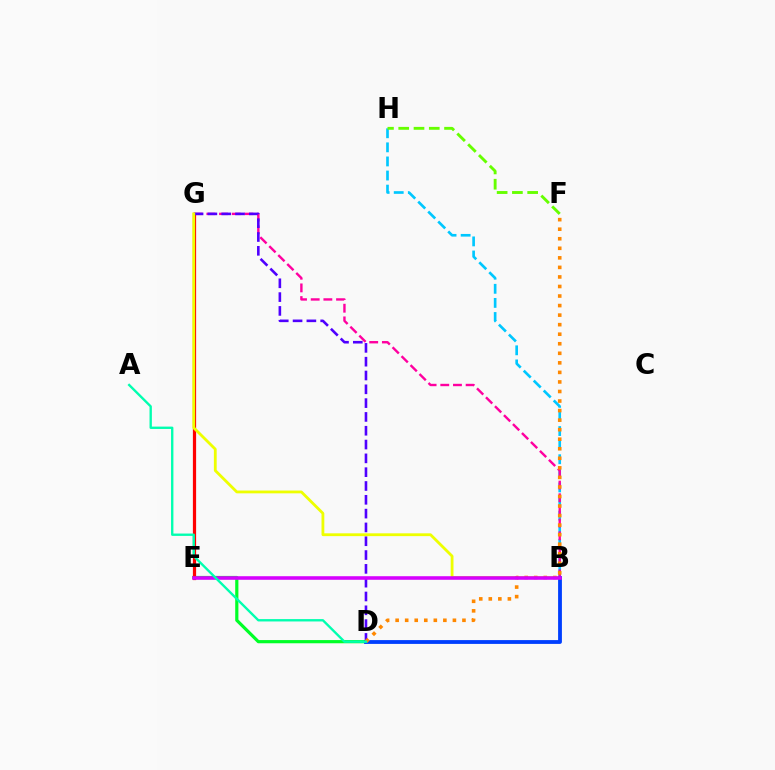{('D', 'E'): [{'color': '#00ff27', 'line_style': 'solid', 'thickness': 2.3}], ('B', 'H'): [{'color': '#00c7ff', 'line_style': 'dashed', 'thickness': 1.91}], ('B', 'G'): [{'color': '#ff00a0', 'line_style': 'dashed', 'thickness': 1.72}, {'color': '#eeff00', 'line_style': 'solid', 'thickness': 2.02}], ('E', 'G'): [{'color': '#ff0000', 'line_style': 'solid', 'thickness': 2.32}], ('D', 'G'): [{'color': '#4f00ff', 'line_style': 'dashed', 'thickness': 1.88}], ('B', 'D'): [{'color': '#003fff', 'line_style': 'solid', 'thickness': 2.75}], ('D', 'F'): [{'color': '#ff8800', 'line_style': 'dotted', 'thickness': 2.59}], ('B', 'E'): [{'color': '#d600ff', 'line_style': 'solid', 'thickness': 2.57}], ('F', 'H'): [{'color': '#66ff00', 'line_style': 'dashed', 'thickness': 2.07}], ('A', 'D'): [{'color': '#00ffaf', 'line_style': 'solid', 'thickness': 1.7}]}